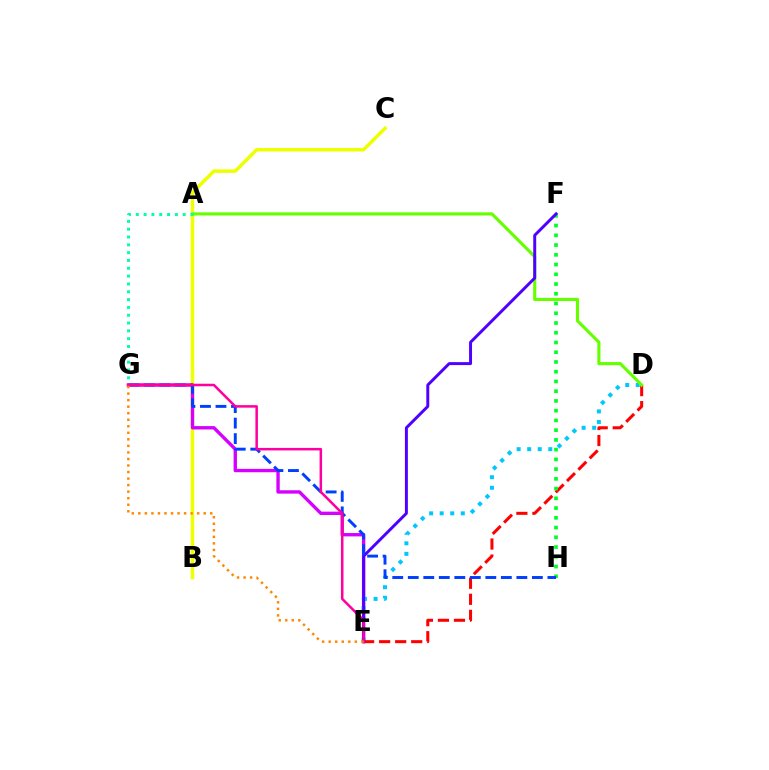{('B', 'C'): [{'color': '#eeff00', 'line_style': 'solid', 'thickness': 2.52}], ('E', 'G'): [{'color': '#d600ff', 'line_style': 'solid', 'thickness': 2.42}, {'color': '#ff00a0', 'line_style': 'solid', 'thickness': 1.81}, {'color': '#ff8800', 'line_style': 'dotted', 'thickness': 1.78}], ('D', 'E'): [{'color': '#00c7ff', 'line_style': 'dotted', 'thickness': 2.87}, {'color': '#ff0000', 'line_style': 'dashed', 'thickness': 2.18}], ('F', 'H'): [{'color': '#00ff27', 'line_style': 'dotted', 'thickness': 2.65}], ('A', 'D'): [{'color': '#66ff00', 'line_style': 'solid', 'thickness': 2.24}], ('E', 'F'): [{'color': '#4f00ff', 'line_style': 'solid', 'thickness': 2.13}], ('G', 'H'): [{'color': '#003fff', 'line_style': 'dashed', 'thickness': 2.11}], ('A', 'G'): [{'color': '#00ffaf', 'line_style': 'dotted', 'thickness': 2.13}]}